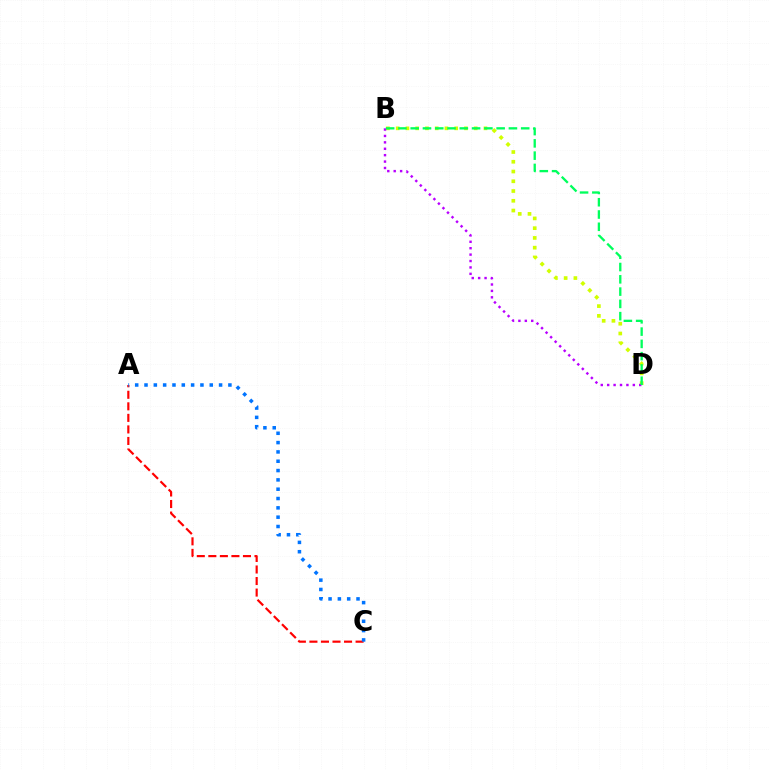{('A', 'C'): [{'color': '#ff0000', 'line_style': 'dashed', 'thickness': 1.57}, {'color': '#0074ff', 'line_style': 'dotted', 'thickness': 2.53}], ('B', 'D'): [{'color': '#d1ff00', 'line_style': 'dotted', 'thickness': 2.65}, {'color': '#b900ff', 'line_style': 'dotted', 'thickness': 1.74}, {'color': '#00ff5c', 'line_style': 'dashed', 'thickness': 1.67}]}